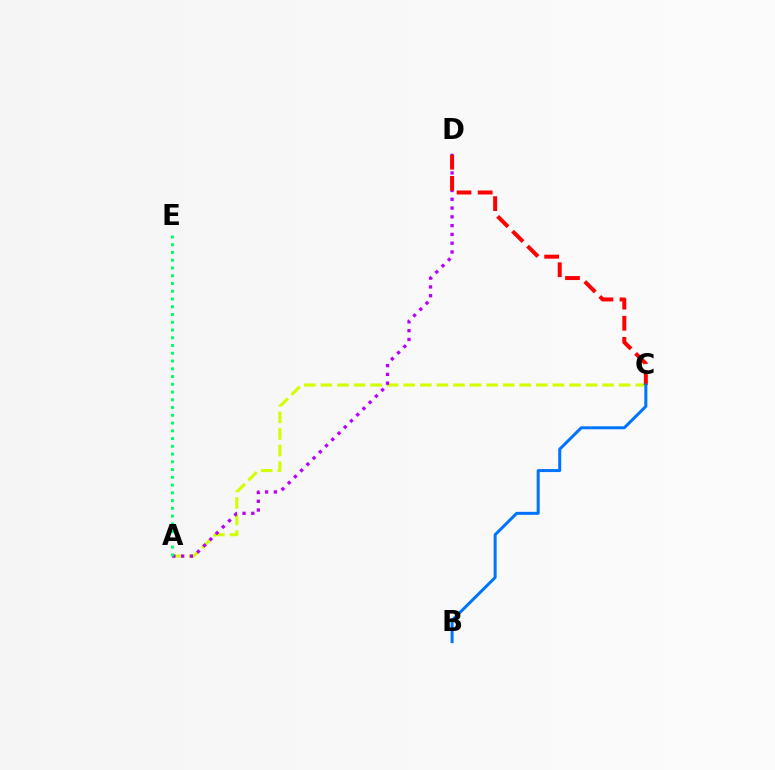{('A', 'C'): [{'color': '#d1ff00', 'line_style': 'dashed', 'thickness': 2.25}], ('A', 'D'): [{'color': '#b900ff', 'line_style': 'dotted', 'thickness': 2.39}], ('C', 'D'): [{'color': '#ff0000', 'line_style': 'dashed', 'thickness': 2.87}], ('B', 'C'): [{'color': '#0074ff', 'line_style': 'solid', 'thickness': 2.16}], ('A', 'E'): [{'color': '#00ff5c', 'line_style': 'dotted', 'thickness': 2.11}]}